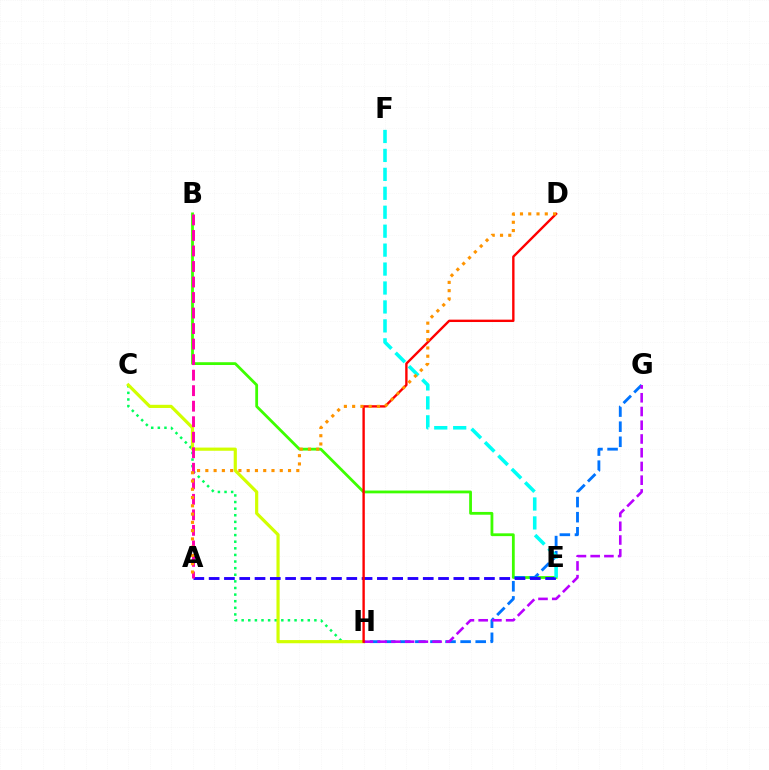{('C', 'H'): [{'color': '#00ff5c', 'line_style': 'dotted', 'thickness': 1.8}, {'color': '#d1ff00', 'line_style': 'solid', 'thickness': 2.29}], ('B', 'E'): [{'color': '#3dff00', 'line_style': 'solid', 'thickness': 2.01}], ('G', 'H'): [{'color': '#0074ff', 'line_style': 'dashed', 'thickness': 2.05}, {'color': '#b900ff', 'line_style': 'dashed', 'thickness': 1.87}], ('A', 'E'): [{'color': '#2500ff', 'line_style': 'dashed', 'thickness': 2.08}], ('A', 'B'): [{'color': '#ff00ac', 'line_style': 'dashed', 'thickness': 2.11}], ('D', 'H'): [{'color': '#ff0000', 'line_style': 'solid', 'thickness': 1.71}], ('E', 'F'): [{'color': '#00fff6', 'line_style': 'dashed', 'thickness': 2.57}], ('A', 'D'): [{'color': '#ff9400', 'line_style': 'dotted', 'thickness': 2.25}]}